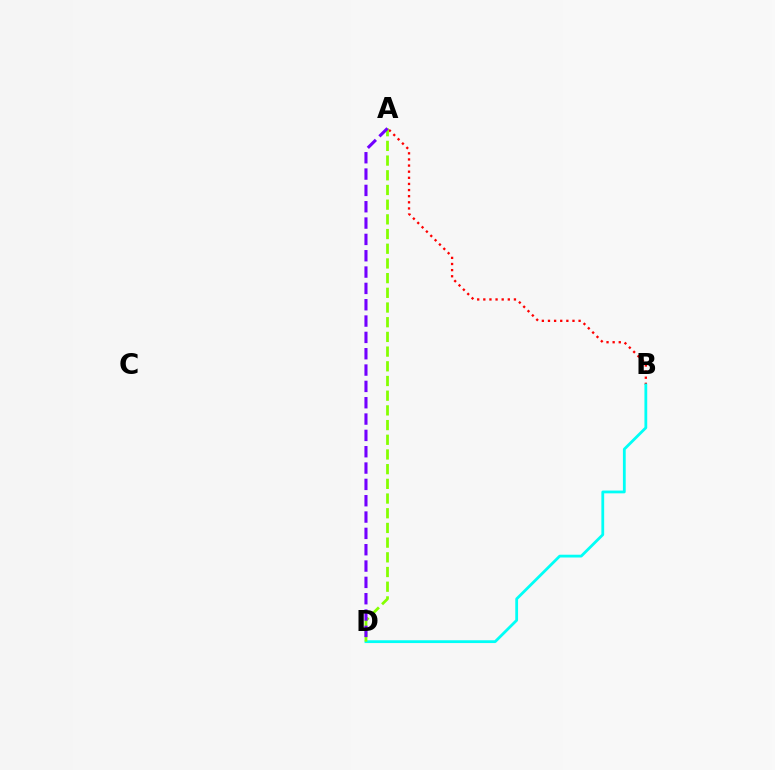{('A', 'B'): [{'color': '#ff0000', 'line_style': 'dotted', 'thickness': 1.66}], ('B', 'D'): [{'color': '#00fff6', 'line_style': 'solid', 'thickness': 2.01}], ('A', 'D'): [{'color': '#84ff00', 'line_style': 'dashed', 'thickness': 2.0}, {'color': '#7200ff', 'line_style': 'dashed', 'thickness': 2.22}]}